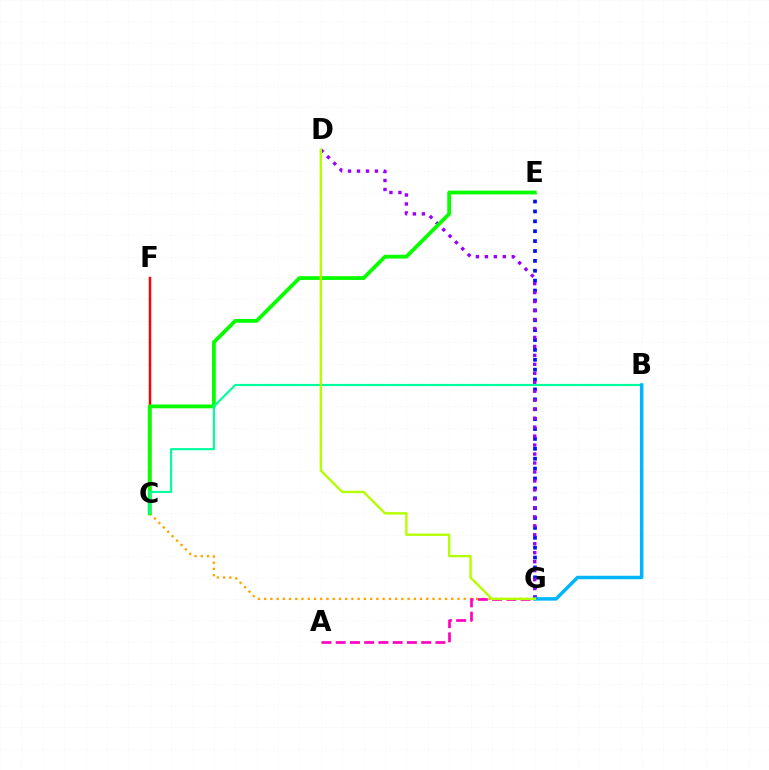{('E', 'G'): [{'color': '#0010ff', 'line_style': 'dotted', 'thickness': 2.69}], ('C', 'F'): [{'color': '#ff0000', 'line_style': 'solid', 'thickness': 1.78}], ('C', 'G'): [{'color': '#ffa500', 'line_style': 'dotted', 'thickness': 1.69}], ('D', 'G'): [{'color': '#9b00ff', 'line_style': 'dotted', 'thickness': 2.44}, {'color': '#b3ff00', 'line_style': 'solid', 'thickness': 1.72}], ('C', 'E'): [{'color': '#08ff00', 'line_style': 'solid', 'thickness': 2.74}], ('A', 'G'): [{'color': '#ff00bd', 'line_style': 'dashed', 'thickness': 1.93}], ('B', 'C'): [{'color': '#00ff9d', 'line_style': 'solid', 'thickness': 1.56}], ('B', 'G'): [{'color': '#00b5ff', 'line_style': 'solid', 'thickness': 2.51}]}